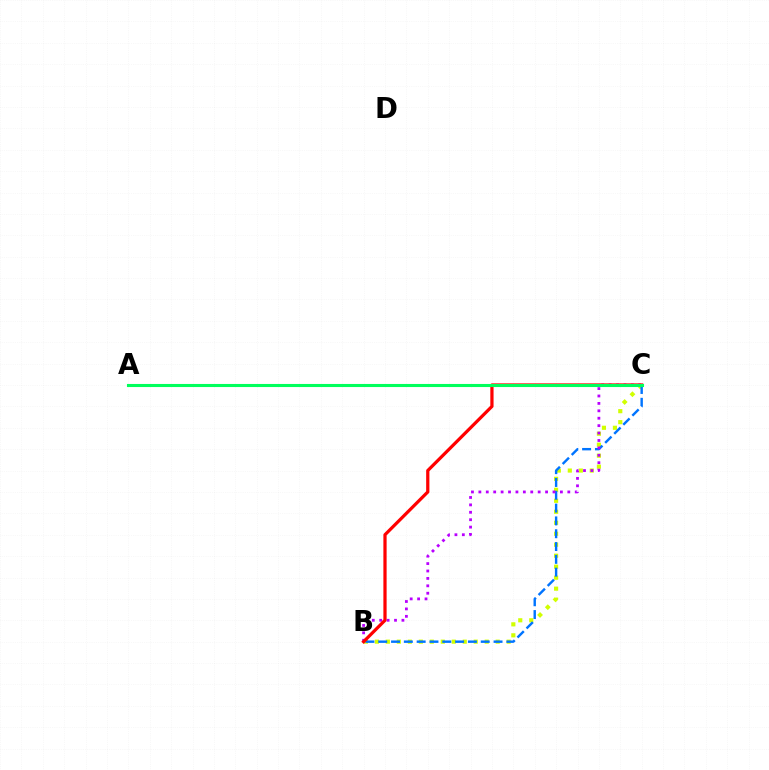{('B', 'C'): [{'color': '#d1ff00', 'line_style': 'dotted', 'thickness': 2.98}, {'color': '#0074ff', 'line_style': 'dashed', 'thickness': 1.74}, {'color': '#b900ff', 'line_style': 'dotted', 'thickness': 2.01}, {'color': '#ff0000', 'line_style': 'solid', 'thickness': 2.33}], ('A', 'C'): [{'color': '#00ff5c', 'line_style': 'solid', 'thickness': 2.22}]}